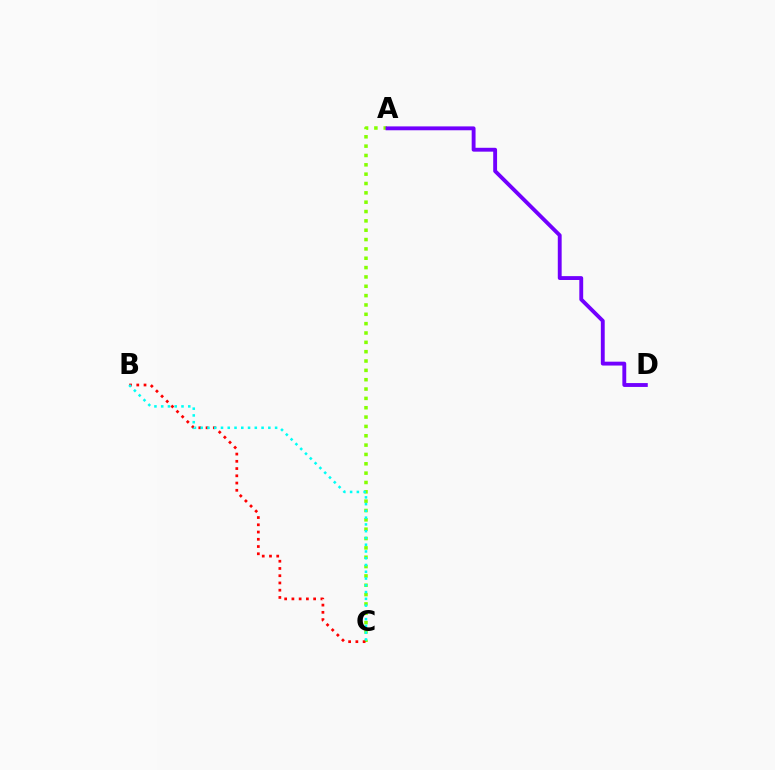{('A', 'C'): [{'color': '#84ff00', 'line_style': 'dotted', 'thickness': 2.54}], ('A', 'D'): [{'color': '#7200ff', 'line_style': 'solid', 'thickness': 2.79}], ('B', 'C'): [{'color': '#ff0000', 'line_style': 'dotted', 'thickness': 1.97}, {'color': '#00fff6', 'line_style': 'dotted', 'thickness': 1.84}]}